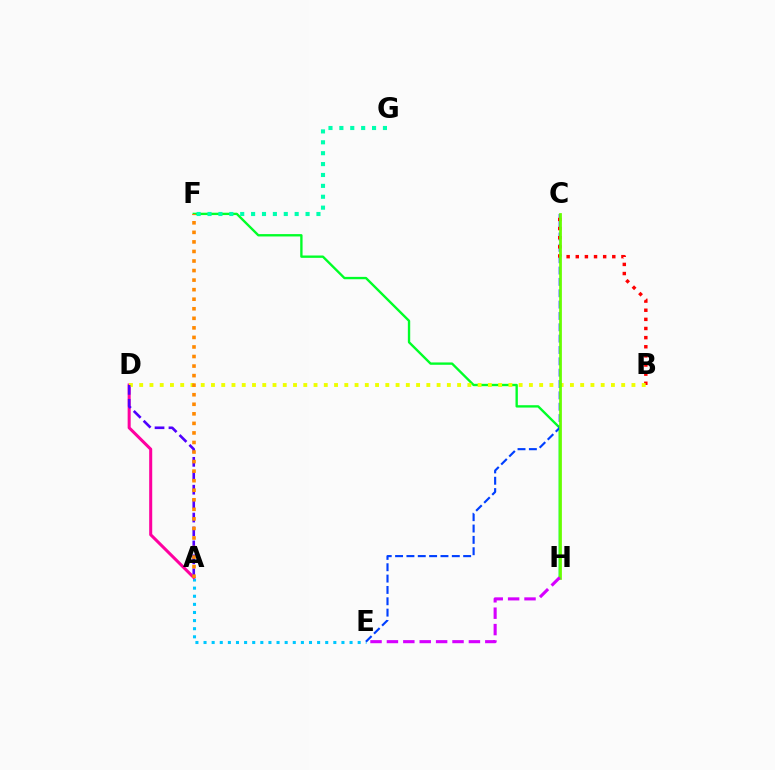{('A', 'E'): [{'color': '#00c7ff', 'line_style': 'dotted', 'thickness': 2.2}], ('F', 'H'): [{'color': '#00ff27', 'line_style': 'solid', 'thickness': 1.7}], ('C', 'E'): [{'color': '#003fff', 'line_style': 'dashed', 'thickness': 1.54}], ('A', 'D'): [{'color': '#ff00a0', 'line_style': 'solid', 'thickness': 2.19}, {'color': '#4f00ff', 'line_style': 'dashed', 'thickness': 1.89}], ('B', 'C'): [{'color': '#ff0000', 'line_style': 'dotted', 'thickness': 2.48}], ('F', 'G'): [{'color': '#00ffaf', 'line_style': 'dotted', 'thickness': 2.96}], ('B', 'D'): [{'color': '#eeff00', 'line_style': 'dotted', 'thickness': 2.79}], ('C', 'H'): [{'color': '#66ff00', 'line_style': 'solid', 'thickness': 1.99}], ('A', 'F'): [{'color': '#ff8800', 'line_style': 'dotted', 'thickness': 2.6}], ('E', 'H'): [{'color': '#d600ff', 'line_style': 'dashed', 'thickness': 2.23}]}